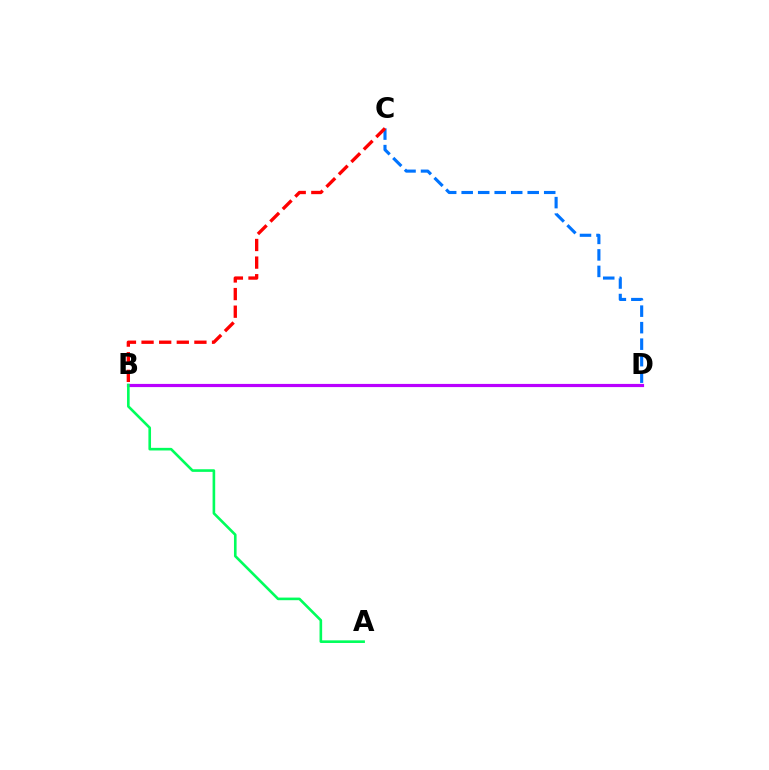{('C', 'D'): [{'color': '#0074ff', 'line_style': 'dashed', 'thickness': 2.24}], ('B', 'D'): [{'color': '#d1ff00', 'line_style': 'dashed', 'thickness': 1.81}, {'color': '#b900ff', 'line_style': 'solid', 'thickness': 2.29}], ('B', 'C'): [{'color': '#ff0000', 'line_style': 'dashed', 'thickness': 2.39}], ('A', 'B'): [{'color': '#00ff5c', 'line_style': 'solid', 'thickness': 1.89}]}